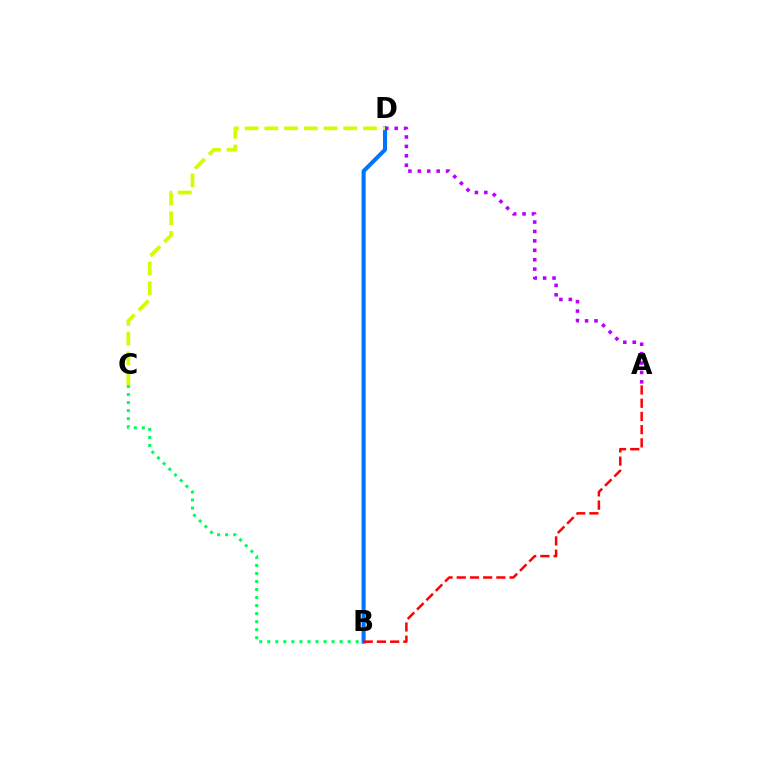{('B', 'C'): [{'color': '#00ff5c', 'line_style': 'dotted', 'thickness': 2.18}], ('B', 'D'): [{'color': '#0074ff', 'line_style': 'solid', 'thickness': 2.92}], ('A', 'D'): [{'color': '#b900ff', 'line_style': 'dotted', 'thickness': 2.56}], ('C', 'D'): [{'color': '#d1ff00', 'line_style': 'dashed', 'thickness': 2.68}], ('A', 'B'): [{'color': '#ff0000', 'line_style': 'dashed', 'thickness': 1.79}]}